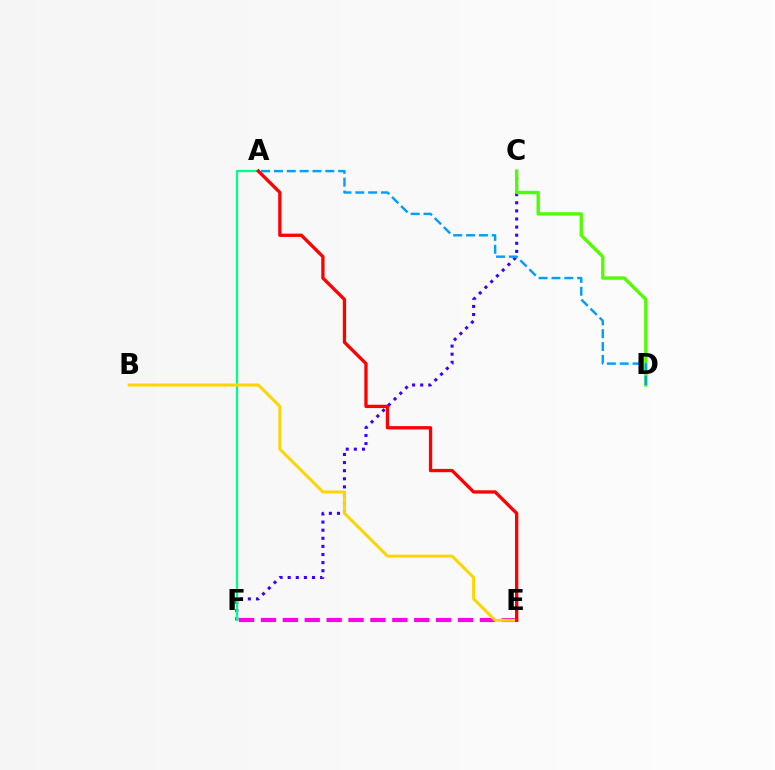{('E', 'F'): [{'color': '#ff00ed', 'line_style': 'dashed', 'thickness': 2.98}], ('C', 'F'): [{'color': '#3700ff', 'line_style': 'dotted', 'thickness': 2.2}], ('A', 'F'): [{'color': '#00ff86', 'line_style': 'solid', 'thickness': 1.6}], ('B', 'E'): [{'color': '#ffd500', 'line_style': 'solid', 'thickness': 2.16}], ('C', 'D'): [{'color': '#4fff00', 'line_style': 'solid', 'thickness': 2.4}], ('A', 'D'): [{'color': '#009eff', 'line_style': 'dashed', 'thickness': 1.74}], ('A', 'E'): [{'color': '#ff0000', 'line_style': 'solid', 'thickness': 2.38}]}